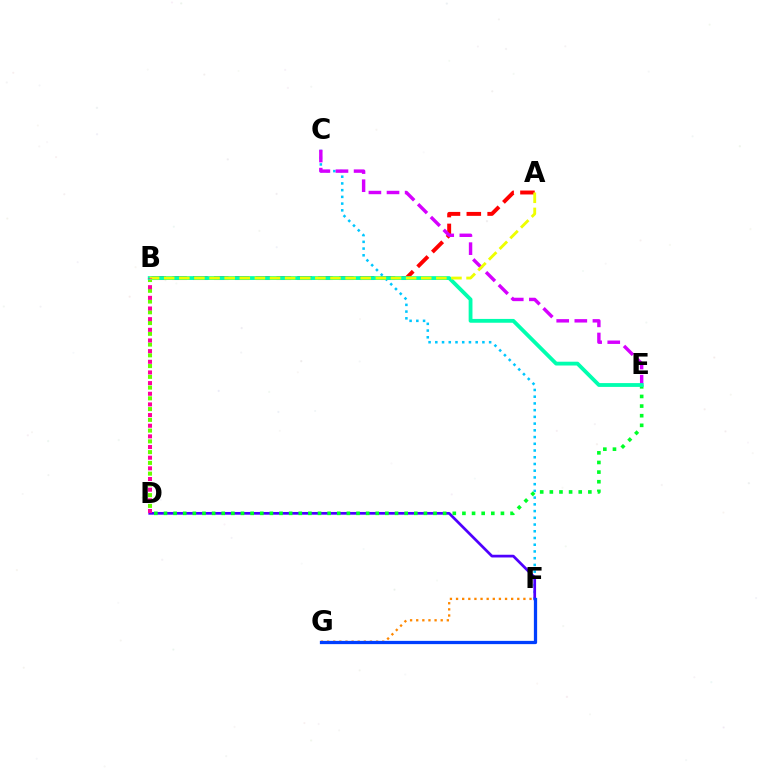{('C', 'F'): [{'color': '#00c7ff', 'line_style': 'dotted', 'thickness': 1.83}], ('F', 'G'): [{'color': '#ff8800', 'line_style': 'dotted', 'thickness': 1.66}, {'color': '#003fff', 'line_style': 'solid', 'thickness': 2.35}], ('D', 'F'): [{'color': '#4f00ff', 'line_style': 'solid', 'thickness': 1.96}], ('D', 'E'): [{'color': '#00ff27', 'line_style': 'dotted', 'thickness': 2.62}], ('B', 'D'): [{'color': '#66ff00', 'line_style': 'dotted', 'thickness': 2.92}, {'color': '#ff00a0', 'line_style': 'dotted', 'thickness': 2.9}], ('A', 'B'): [{'color': '#ff0000', 'line_style': 'dashed', 'thickness': 2.83}, {'color': '#eeff00', 'line_style': 'dashed', 'thickness': 2.05}], ('C', 'E'): [{'color': '#d600ff', 'line_style': 'dashed', 'thickness': 2.46}], ('B', 'E'): [{'color': '#00ffaf', 'line_style': 'solid', 'thickness': 2.75}]}